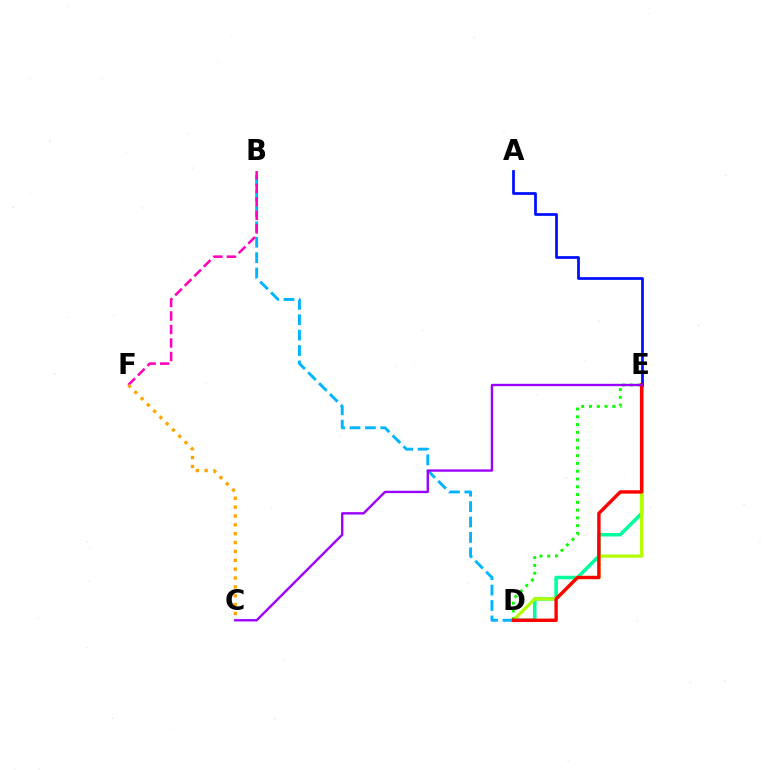{('B', 'D'): [{'color': '#00b5ff', 'line_style': 'dashed', 'thickness': 2.09}], ('D', 'E'): [{'color': '#00ff9d', 'line_style': 'solid', 'thickness': 2.54}, {'color': '#b3ff00', 'line_style': 'solid', 'thickness': 2.34}, {'color': '#08ff00', 'line_style': 'dotted', 'thickness': 2.11}, {'color': '#ff0000', 'line_style': 'solid', 'thickness': 2.44}], ('B', 'F'): [{'color': '#ff00bd', 'line_style': 'dashed', 'thickness': 1.83}], ('C', 'F'): [{'color': '#ffa500', 'line_style': 'dotted', 'thickness': 2.41}], ('A', 'E'): [{'color': '#0010ff', 'line_style': 'solid', 'thickness': 1.97}], ('C', 'E'): [{'color': '#9b00ff', 'line_style': 'solid', 'thickness': 1.71}]}